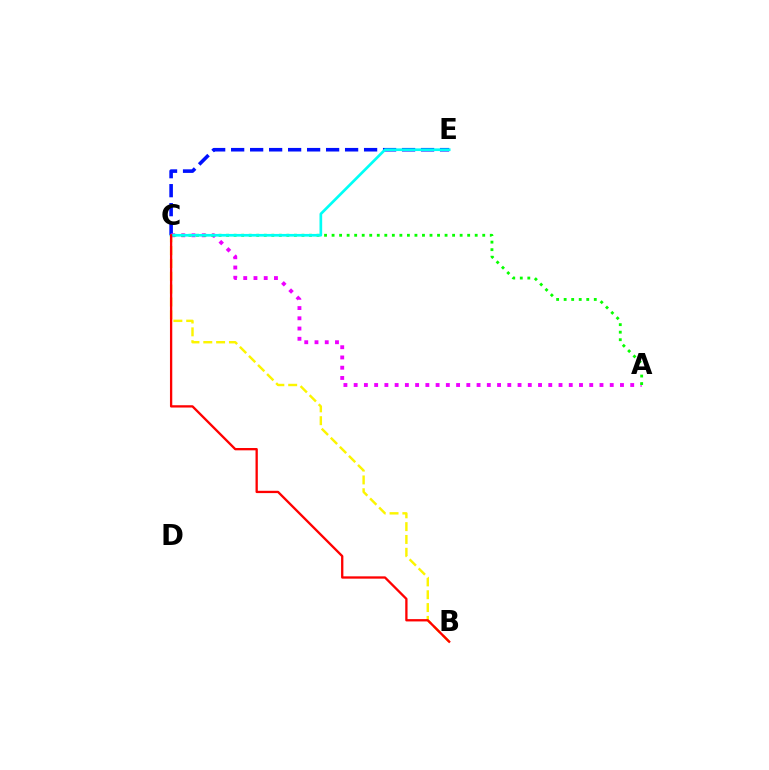{('C', 'E'): [{'color': '#0010ff', 'line_style': 'dashed', 'thickness': 2.58}, {'color': '#00fff6', 'line_style': 'solid', 'thickness': 1.93}], ('B', 'C'): [{'color': '#fcf500', 'line_style': 'dashed', 'thickness': 1.74}, {'color': '#ff0000', 'line_style': 'solid', 'thickness': 1.66}], ('A', 'C'): [{'color': '#ee00ff', 'line_style': 'dotted', 'thickness': 2.78}, {'color': '#08ff00', 'line_style': 'dotted', 'thickness': 2.05}]}